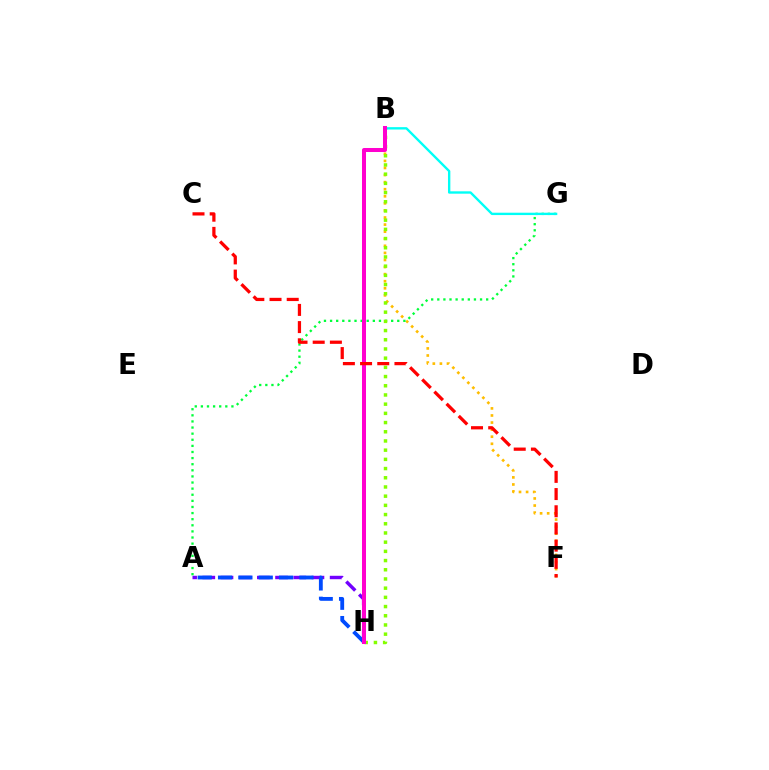{('B', 'F'): [{'color': '#ffbd00', 'line_style': 'dotted', 'thickness': 1.92}], ('A', 'G'): [{'color': '#00ff39', 'line_style': 'dotted', 'thickness': 1.66}], ('A', 'H'): [{'color': '#7200ff', 'line_style': 'dashed', 'thickness': 2.47}, {'color': '#004bff', 'line_style': 'dashed', 'thickness': 2.76}], ('B', 'H'): [{'color': '#84ff00', 'line_style': 'dotted', 'thickness': 2.5}, {'color': '#ff00cf', 'line_style': 'solid', 'thickness': 2.89}], ('B', 'G'): [{'color': '#00fff6', 'line_style': 'solid', 'thickness': 1.7}], ('C', 'F'): [{'color': '#ff0000', 'line_style': 'dashed', 'thickness': 2.34}]}